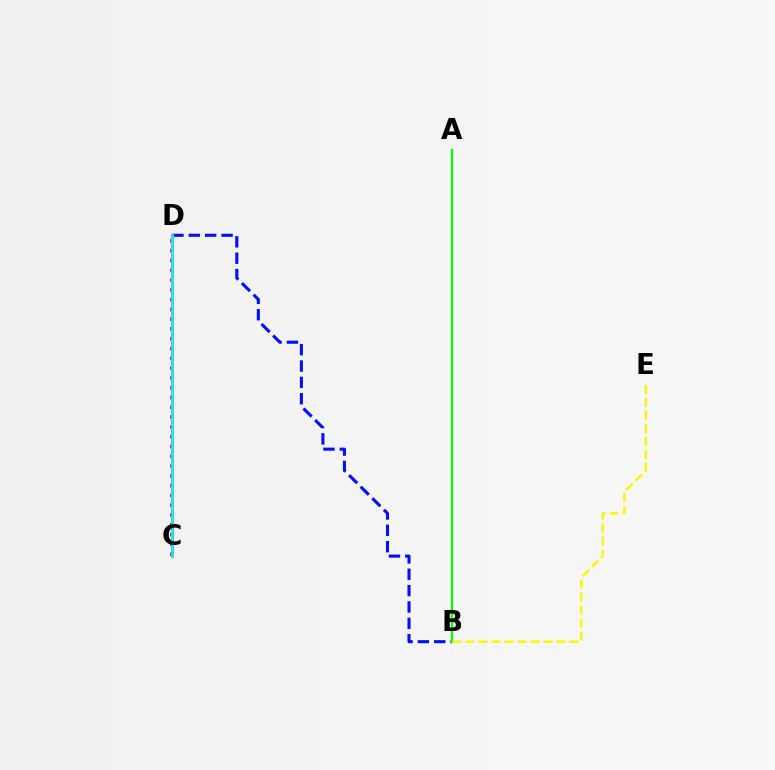{('C', 'D'): [{'color': '#ff0000', 'line_style': 'dotted', 'thickness': 2.66}, {'color': '#ee00ff', 'line_style': 'solid', 'thickness': 1.96}, {'color': '#00fff6', 'line_style': 'solid', 'thickness': 1.82}], ('B', 'D'): [{'color': '#0010ff', 'line_style': 'dashed', 'thickness': 2.22}], ('A', 'B'): [{'color': '#08ff00', 'line_style': 'solid', 'thickness': 1.66}], ('B', 'E'): [{'color': '#fcf500', 'line_style': 'dashed', 'thickness': 1.77}]}